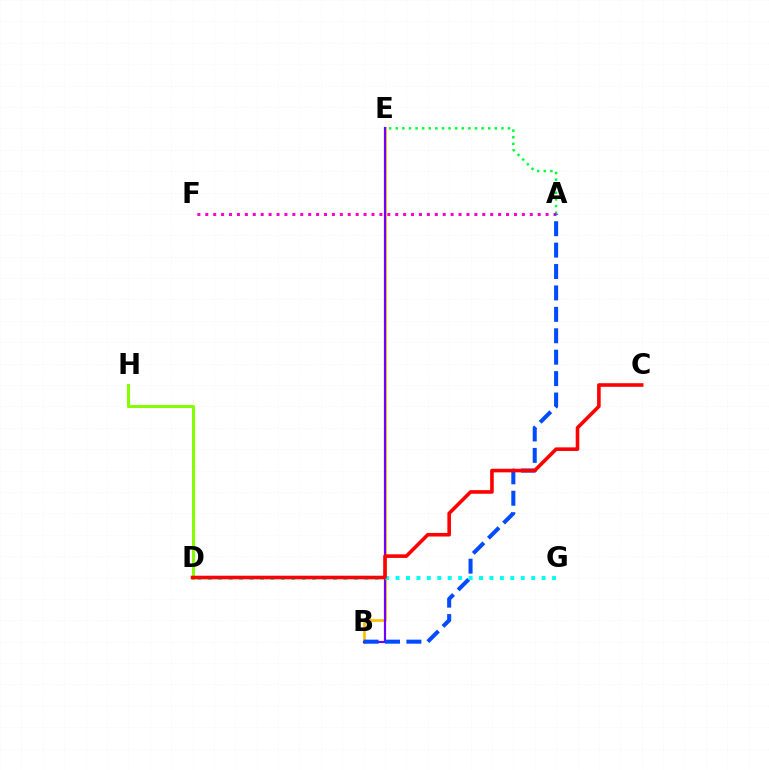{('A', 'E'): [{'color': '#00ff39', 'line_style': 'dotted', 'thickness': 1.79}], ('A', 'F'): [{'color': '#ff00cf', 'line_style': 'dotted', 'thickness': 2.15}], ('D', 'H'): [{'color': '#84ff00', 'line_style': 'solid', 'thickness': 2.19}], ('B', 'E'): [{'color': '#ffbd00', 'line_style': 'solid', 'thickness': 1.95}, {'color': '#7200ff', 'line_style': 'solid', 'thickness': 1.57}], ('A', 'B'): [{'color': '#004bff', 'line_style': 'dashed', 'thickness': 2.91}], ('D', 'G'): [{'color': '#00fff6', 'line_style': 'dotted', 'thickness': 2.83}], ('C', 'D'): [{'color': '#ff0000', 'line_style': 'solid', 'thickness': 2.59}]}